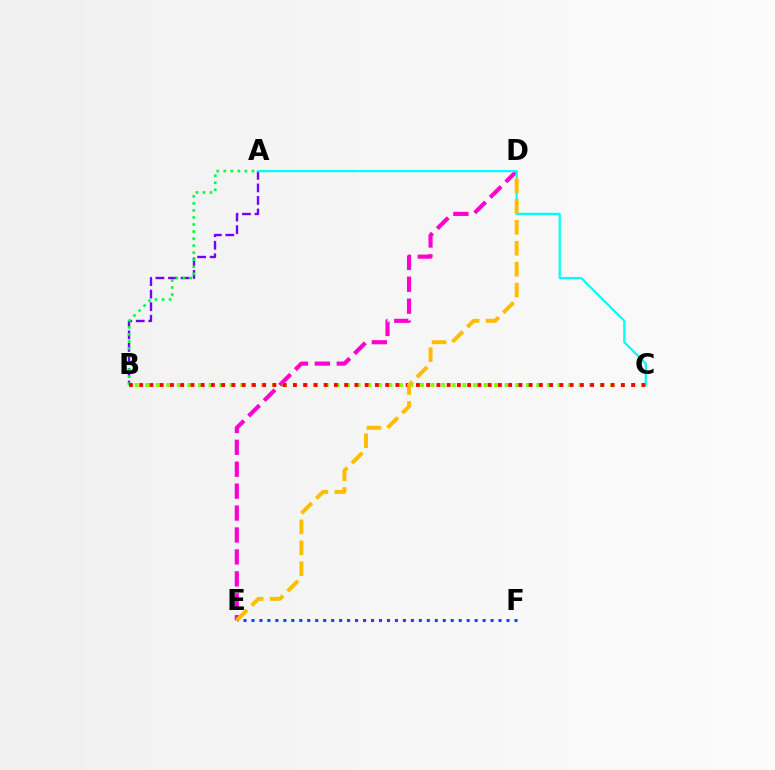{('D', 'E'): [{'color': '#ff00cf', 'line_style': 'dashed', 'thickness': 2.98}, {'color': '#ffbd00', 'line_style': 'dashed', 'thickness': 2.84}], ('E', 'F'): [{'color': '#004bff', 'line_style': 'dotted', 'thickness': 2.17}], ('A', 'B'): [{'color': '#7200ff', 'line_style': 'dashed', 'thickness': 1.7}, {'color': '#00ff39', 'line_style': 'dotted', 'thickness': 1.91}], ('A', 'C'): [{'color': '#00fff6', 'line_style': 'solid', 'thickness': 1.61}], ('B', 'C'): [{'color': '#84ff00', 'line_style': 'dotted', 'thickness': 2.87}, {'color': '#ff0000', 'line_style': 'dotted', 'thickness': 2.78}]}